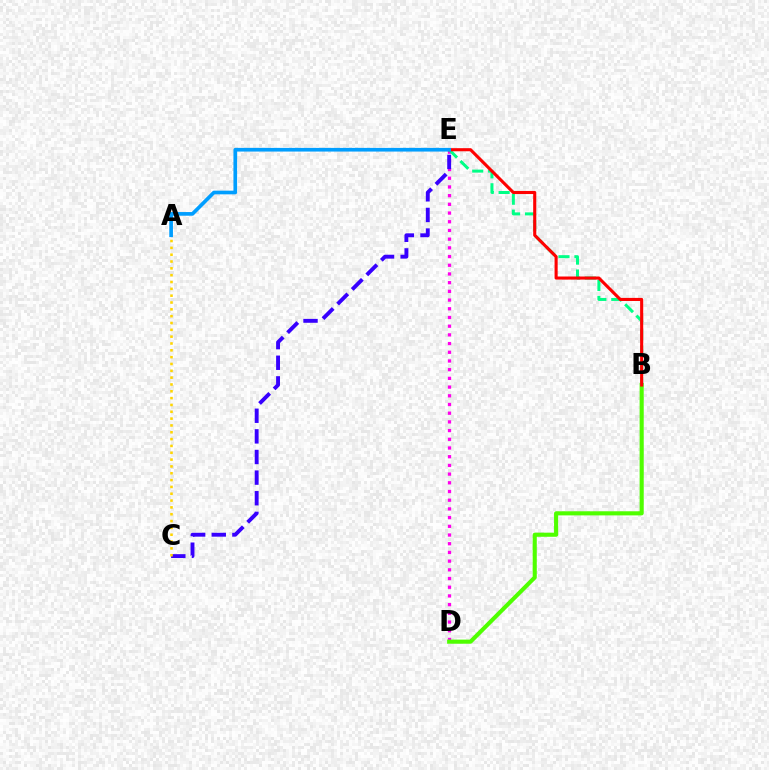{('D', 'E'): [{'color': '#ff00ed', 'line_style': 'dotted', 'thickness': 2.36}], ('B', 'D'): [{'color': '#4fff00', 'line_style': 'solid', 'thickness': 2.96}], ('B', 'E'): [{'color': '#00ff86', 'line_style': 'dashed', 'thickness': 2.16}, {'color': '#ff0000', 'line_style': 'solid', 'thickness': 2.23}], ('C', 'E'): [{'color': '#3700ff', 'line_style': 'dashed', 'thickness': 2.8}], ('A', 'C'): [{'color': '#ffd500', 'line_style': 'dotted', 'thickness': 1.86}], ('A', 'E'): [{'color': '#009eff', 'line_style': 'solid', 'thickness': 2.65}]}